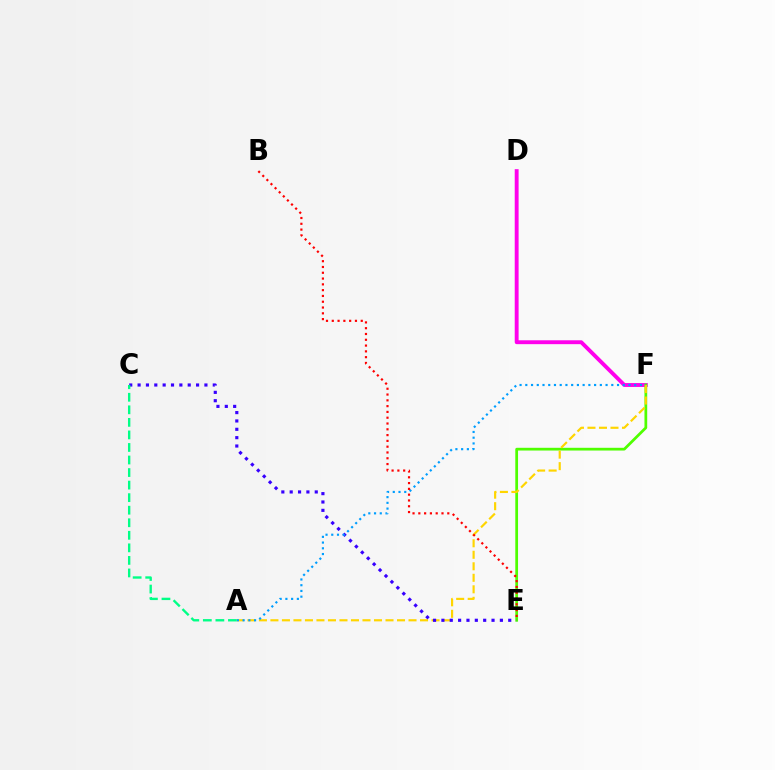{('D', 'F'): [{'color': '#ff00ed', 'line_style': 'solid', 'thickness': 2.79}], ('E', 'F'): [{'color': '#4fff00', 'line_style': 'solid', 'thickness': 1.98}], ('A', 'F'): [{'color': '#ffd500', 'line_style': 'dashed', 'thickness': 1.56}, {'color': '#009eff', 'line_style': 'dotted', 'thickness': 1.56}], ('C', 'E'): [{'color': '#3700ff', 'line_style': 'dotted', 'thickness': 2.27}], ('B', 'E'): [{'color': '#ff0000', 'line_style': 'dotted', 'thickness': 1.57}], ('A', 'C'): [{'color': '#00ff86', 'line_style': 'dashed', 'thickness': 1.7}]}